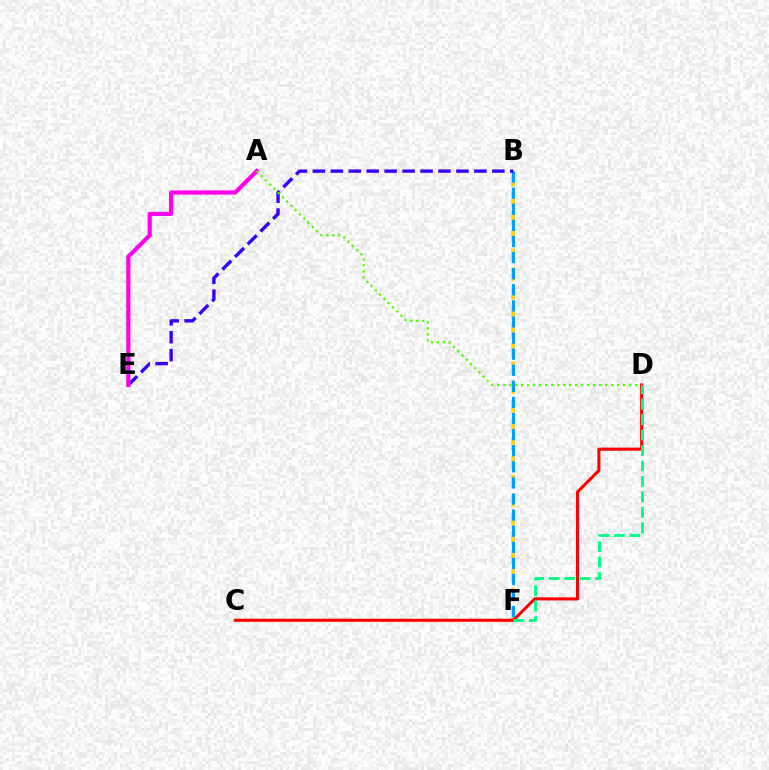{('B', 'F'): [{'color': '#ffd500', 'line_style': 'dashed', 'thickness': 2.56}, {'color': '#009eff', 'line_style': 'dashed', 'thickness': 2.19}], ('C', 'D'): [{'color': '#ff0000', 'line_style': 'solid', 'thickness': 2.23}], ('D', 'F'): [{'color': '#00ff86', 'line_style': 'dashed', 'thickness': 2.1}], ('B', 'E'): [{'color': '#3700ff', 'line_style': 'dashed', 'thickness': 2.44}], ('A', 'E'): [{'color': '#ff00ed', 'line_style': 'solid', 'thickness': 2.99}], ('A', 'D'): [{'color': '#4fff00', 'line_style': 'dotted', 'thickness': 1.63}]}